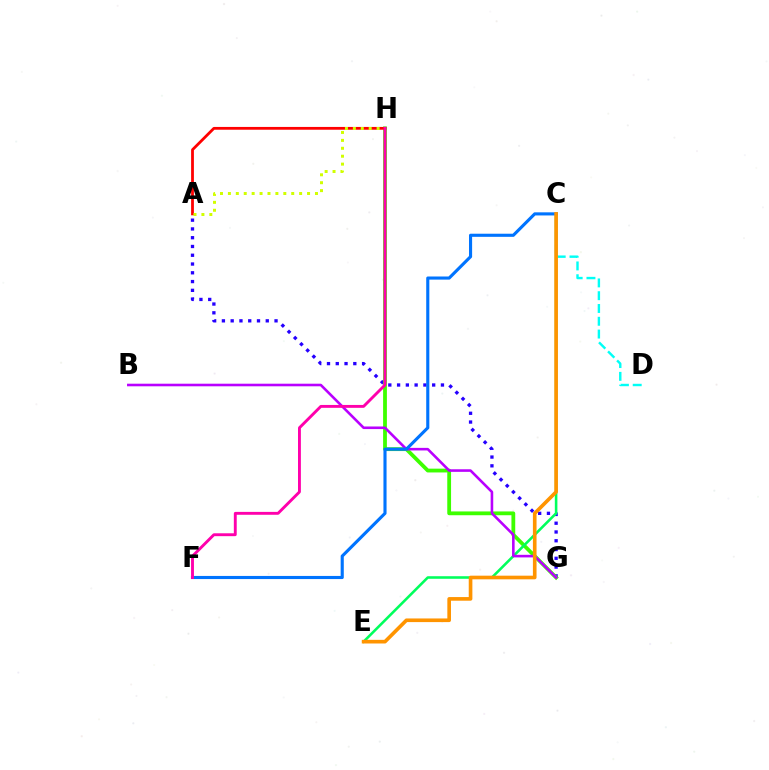{('A', 'G'): [{'color': '#2500ff', 'line_style': 'dotted', 'thickness': 2.38}], ('G', 'H'): [{'color': '#3dff00', 'line_style': 'solid', 'thickness': 2.73}], ('C', 'E'): [{'color': '#00ff5c', 'line_style': 'solid', 'thickness': 1.86}, {'color': '#ff9400', 'line_style': 'solid', 'thickness': 2.62}], ('B', 'G'): [{'color': '#b900ff', 'line_style': 'solid', 'thickness': 1.87}], ('C', 'D'): [{'color': '#00fff6', 'line_style': 'dashed', 'thickness': 1.74}], ('A', 'H'): [{'color': '#ff0000', 'line_style': 'solid', 'thickness': 2.01}, {'color': '#d1ff00', 'line_style': 'dotted', 'thickness': 2.15}], ('C', 'F'): [{'color': '#0074ff', 'line_style': 'solid', 'thickness': 2.24}], ('F', 'H'): [{'color': '#ff00ac', 'line_style': 'solid', 'thickness': 2.08}]}